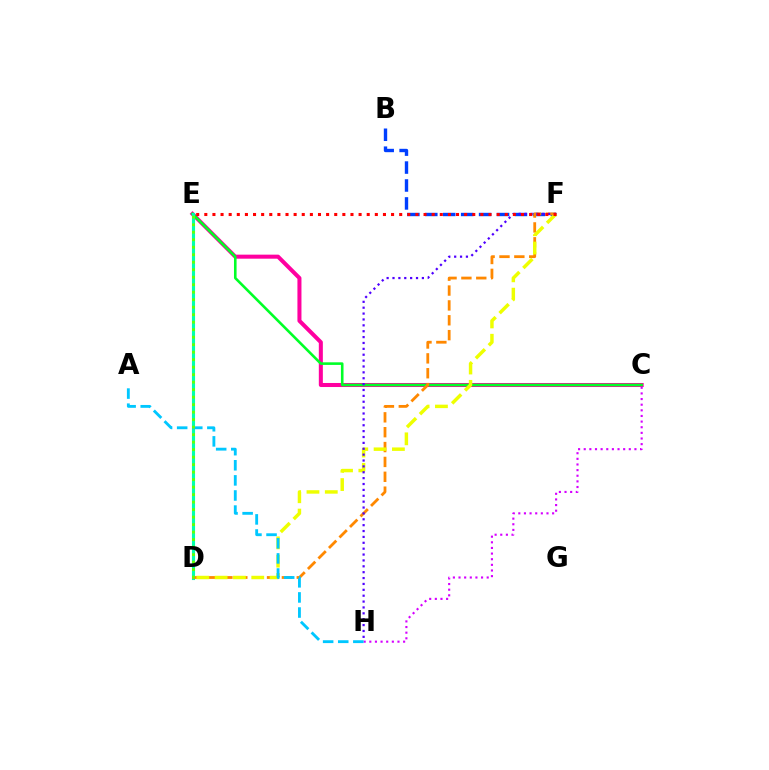{('C', 'E'): [{'color': '#ff00a0', 'line_style': 'solid', 'thickness': 2.91}, {'color': '#00ff27', 'line_style': 'solid', 'thickness': 1.87}], ('C', 'H'): [{'color': '#d600ff', 'line_style': 'dotted', 'thickness': 1.53}], ('D', 'E'): [{'color': '#00ffaf', 'line_style': 'solid', 'thickness': 2.23}, {'color': '#66ff00', 'line_style': 'dotted', 'thickness': 2.04}], ('B', 'F'): [{'color': '#003fff', 'line_style': 'dashed', 'thickness': 2.44}], ('D', 'F'): [{'color': '#ff8800', 'line_style': 'dashed', 'thickness': 2.02}, {'color': '#eeff00', 'line_style': 'dashed', 'thickness': 2.49}], ('F', 'H'): [{'color': '#4f00ff', 'line_style': 'dotted', 'thickness': 1.6}], ('E', 'F'): [{'color': '#ff0000', 'line_style': 'dotted', 'thickness': 2.21}], ('A', 'H'): [{'color': '#00c7ff', 'line_style': 'dashed', 'thickness': 2.05}]}